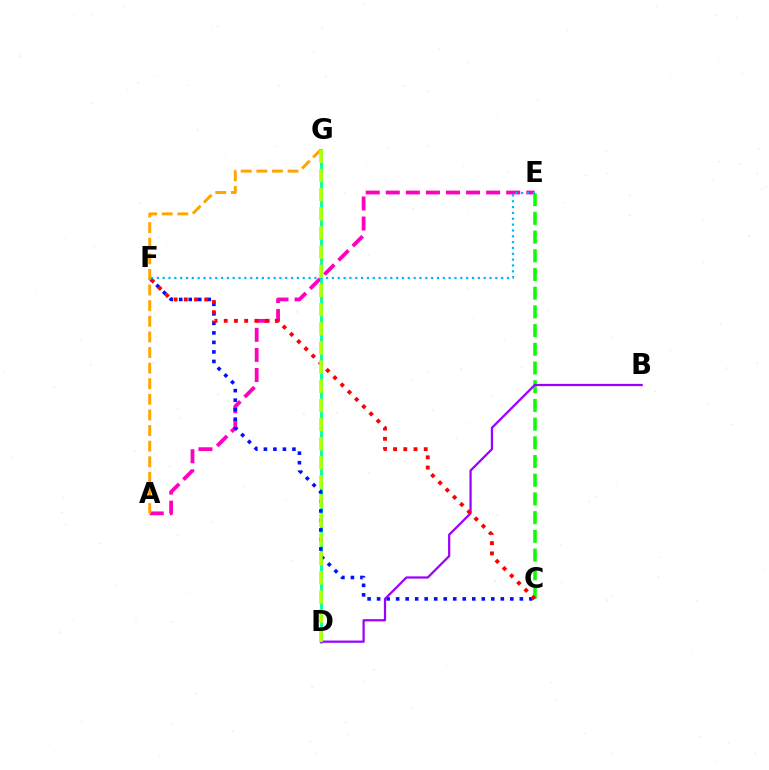{('A', 'E'): [{'color': '#ff00bd', 'line_style': 'dashed', 'thickness': 2.73}], ('D', 'G'): [{'color': '#00ff9d', 'line_style': 'solid', 'thickness': 2.02}, {'color': '#b3ff00', 'line_style': 'dashed', 'thickness': 2.6}], ('C', 'F'): [{'color': '#0010ff', 'line_style': 'dotted', 'thickness': 2.59}, {'color': '#ff0000', 'line_style': 'dotted', 'thickness': 2.78}], ('C', 'E'): [{'color': '#08ff00', 'line_style': 'dashed', 'thickness': 2.54}], ('B', 'D'): [{'color': '#9b00ff', 'line_style': 'solid', 'thickness': 1.61}], ('A', 'G'): [{'color': '#ffa500', 'line_style': 'dashed', 'thickness': 2.12}], ('E', 'F'): [{'color': '#00b5ff', 'line_style': 'dotted', 'thickness': 1.59}]}